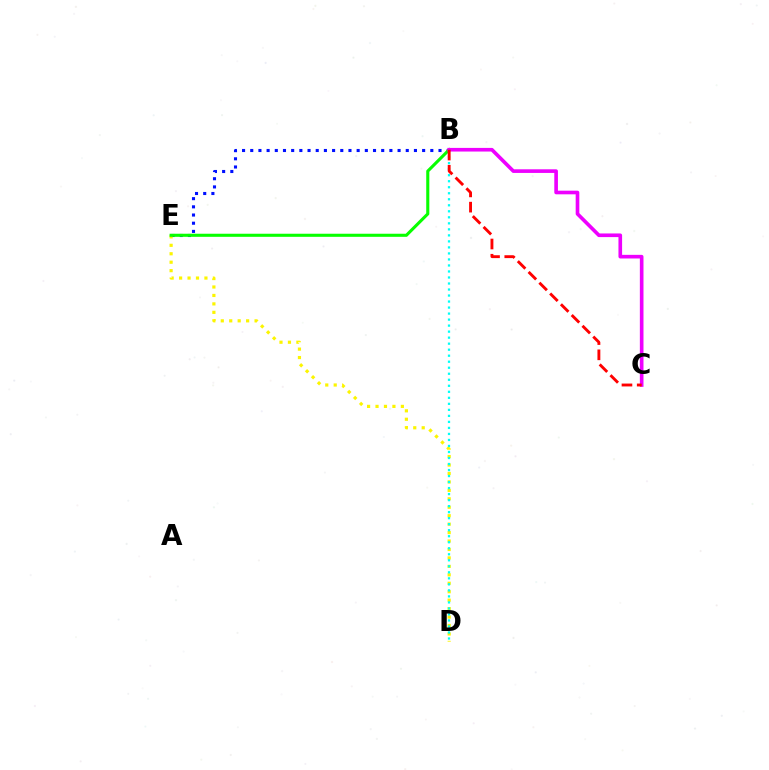{('B', 'E'): [{'color': '#0010ff', 'line_style': 'dotted', 'thickness': 2.22}, {'color': '#08ff00', 'line_style': 'solid', 'thickness': 2.22}], ('D', 'E'): [{'color': '#fcf500', 'line_style': 'dotted', 'thickness': 2.29}], ('B', 'D'): [{'color': '#00fff6', 'line_style': 'dotted', 'thickness': 1.63}], ('B', 'C'): [{'color': '#ee00ff', 'line_style': 'solid', 'thickness': 2.62}, {'color': '#ff0000', 'line_style': 'dashed', 'thickness': 2.07}]}